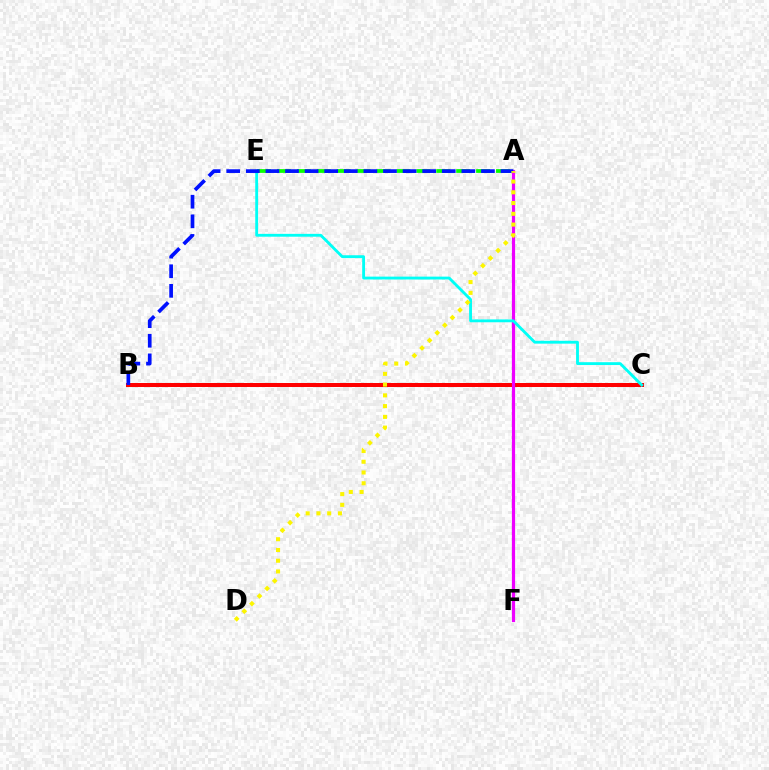{('B', 'C'): [{'color': '#ff0000', 'line_style': 'solid', 'thickness': 2.88}], ('A', 'E'): [{'color': '#08ff00', 'line_style': 'dashed', 'thickness': 2.71}], ('A', 'F'): [{'color': '#ee00ff', 'line_style': 'solid', 'thickness': 2.29}], ('C', 'E'): [{'color': '#00fff6', 'line_style': 'solid', 'thickness': 2.05}], ('A', 'B'): [{'color': '#0010ff', 'line_style': 'dashed', 'thickness': 2.66}], ('A', 'D'): [{'color': '#fcf500', 'line_style': 'dotted', 'thickness': 2.92}]}